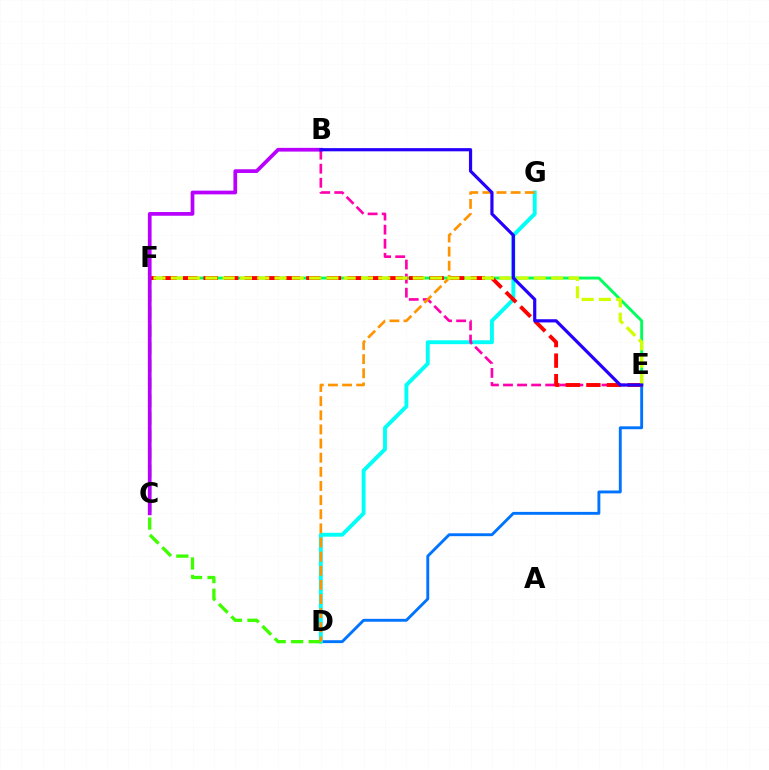{('D', 'E'): [{'color': '#0074ff', 'line_style': 'solid', 'thickness': 2.08}], ('E', 'F'): [{'color': '#00ff5c', 'line_style': 'solid', 'thickness': 2.09}, {'color': '#ff0000', 'line_style': 'dashed', 'thickness': 2.79}, {'color': '#d1ff00', 'line_style': 'dashed', 'thickness': 2.35}], ('D', 'G'): [{'color': '#00fff6', 'line_style': 'solid', 'thickness': 2.8}, {'color': '#ff9400', 'line_style': 'dashed', 'thickness': 1.92}], ('B', 'E'): [{'color': '#ff00ac', 'line_style': 'dashed', 'thickness': 1.91}, {'color': '#2500ff', 'line_style': 'solid', 'thickness': 2.3}], ('D', 'F'): [{'color': '#3dff00', 'line_style': 'dashed', 'thickness': 2.38}], ('B', 'C'): [{'color': '#b900ff', 'line_style': 'solid', 'thickness': 2.68}]}